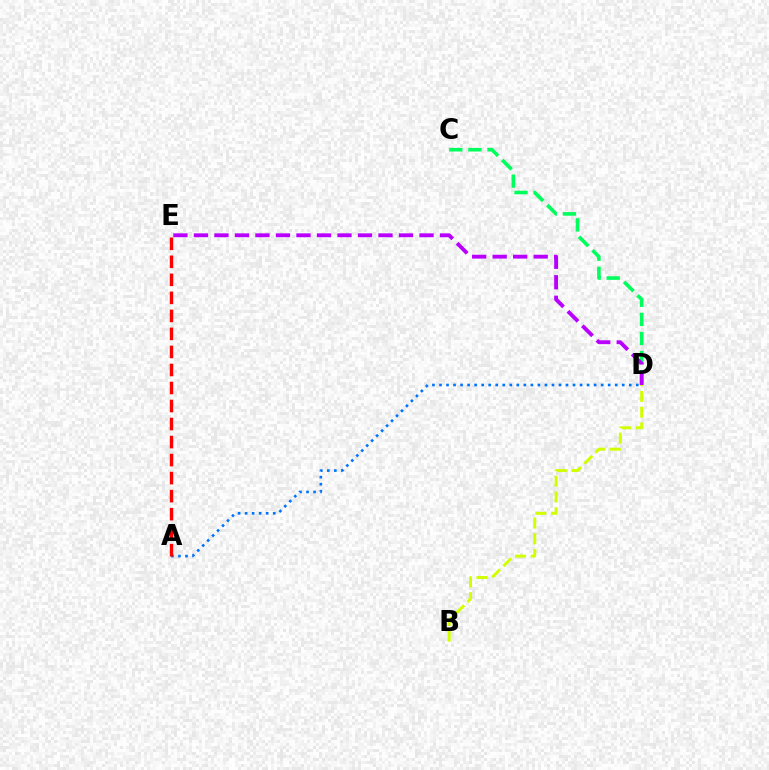{('C', 'D'): [{'color': '#00ff5c', 'line_style': 'dashed', 'thickness': 2.59}], ('A', 'D'): [{'color': '#0074ff', 'line_style': 'dotted', 'thickness': 1.91}], ('D', 'E'): [{'color': '#b900ff', 'line_style': 'dashed', 'thickness': 2.79}], ('B', 'D'): [{'color': '#d1ff00', 'line_style': 'dashed', 'thickness': 2.14}], ('A', 'E'): [{'color': '#ff0000', 'line_style': 'dashed', 'thickness': 2.45}]}